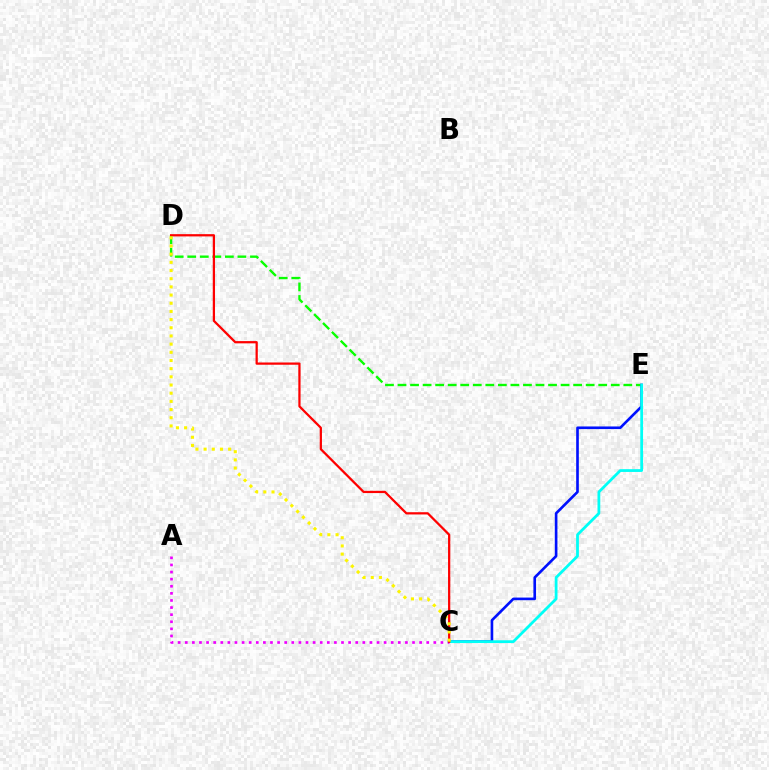{('D', 'E'): [{'color': '#08ff00', 'line_style': 'dashed', 'thickness': 1.7}], ('C', 'E'): [{'color': '#0010ff', 'line_style': 'solid', 'thickness': 1.9}, {'color': '#00fff6', 'line_style': 'solid', 'thickness': 2.0}], ('A', 'C'): [{'color': '#ee00ff', 'line_style': 'dotted', 'thickness': 1.93}], ('C', 'D'): [{'color': '#ff0000', 'line_style': 'solid', 'thickness': 1.62}, {'color': '#fcf500', 'line_style': 'dotted', 'thickness': 2.22}]}